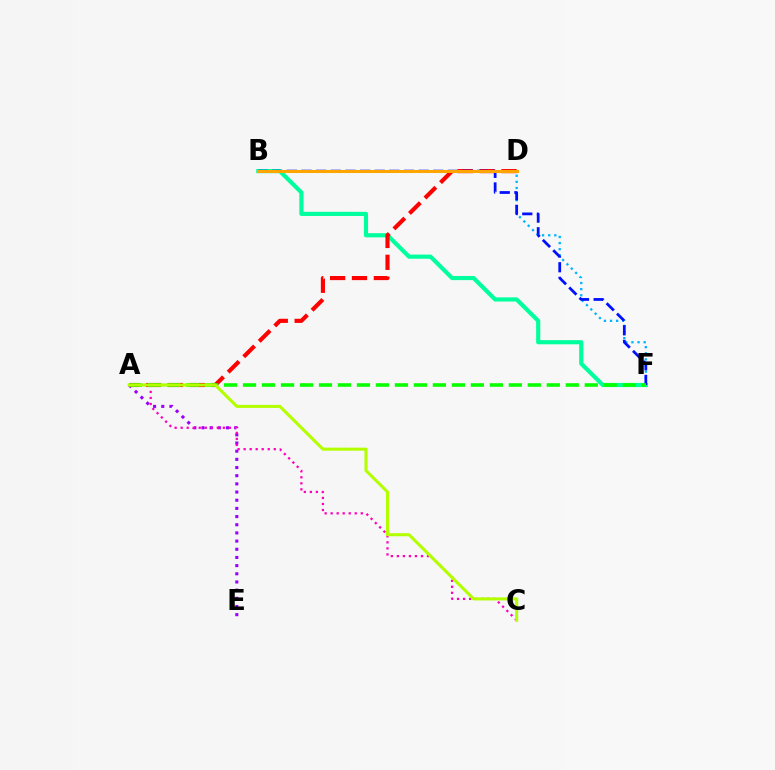{('A', 'E'): [{'color': '#9b00ff', 'line_style': 'dotted', 'thickness': 2.22}], ('B', 'F'): [{'color': '#00ff9d', 'line_style': 'solid', 'thickness': 2.99}, {'color': '#0010ff', 'line_style': 'dashed', 'thickness': 1.99}], ('D', 'F'): [{'color': '#00b5ff', 'line_style': 'dotted', 'thickness': 1.66}], ('A', 'C'): [{'color': '#ff00bd', 'line_style': 'dotted', 'thickness': 1.64}, {'color': '#b3ff00', 'line_style': 'solid', 'thickness': 2.2}], ('A', 'D'): [{'color': '#ff0000', 'line_style': 'dashed', 'thickness': 2.97}], ('B', 'D'): [{'color': '#ffa500', 'line_style': 'solid', 'thickness': 2.19}], ('A', 'F'): [{'color': '#08ff00', 'line_style': 'dashed', 'thickness': 2.58}]}